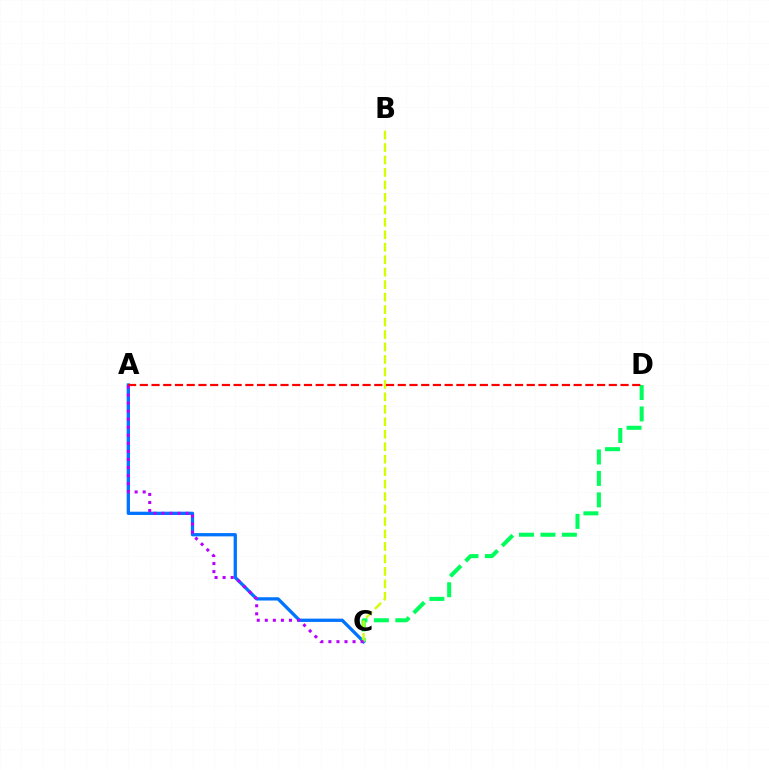{('A', 'C'): [{'color': '#0074ff', 'line_style': 'solid', 'thickness': 2.37}, {'color': '#b900ff', 'line_style': 'dotted', 'thickness': 2.19}], ('C', 'D'): [{'color': '#00ff5c', 'line_style': 'dashed', 'thickness': 2.91}], ('B', 'C'): [{'color': '#d1ff00', 'line_style': 'dashed', 'thickness': 1.69}], ('A', 'D'): [{'color': '#ff0000', 'line_style': 'dashed', 'thickness': 1.59}]}